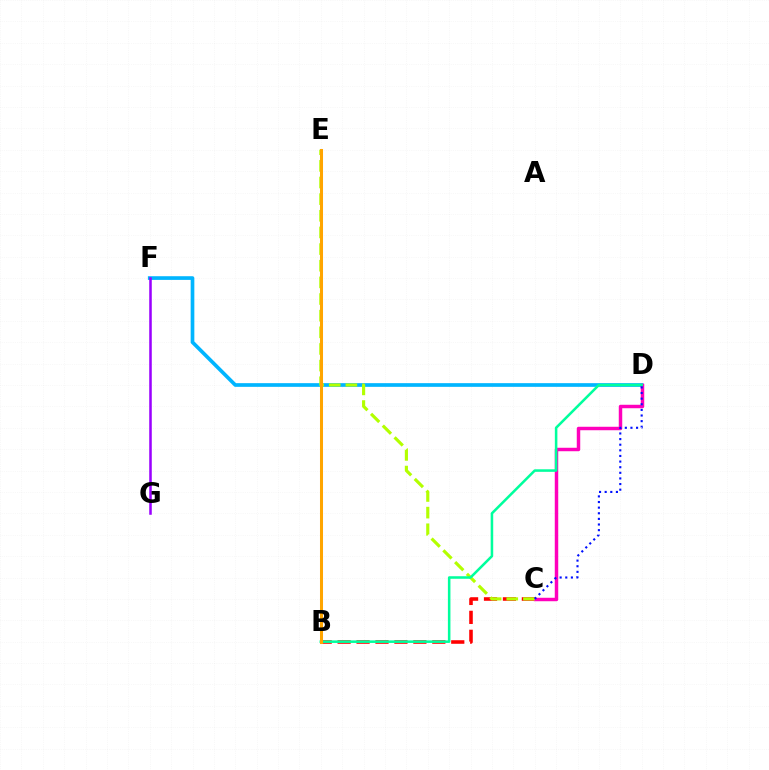{('D', 'F'): [{'color': '#00b5ff', 'line_style': 'solid', 'thickness': 2.65}], ('B', 'C'): [{'color': '#ff0000', 'line_style': 'dashed', 'thickness': 2.57}], ('C', 'D'): [{'color': '#ff00bd', 'line_style': 'solid', 'thickness': 2.49}, {'color': '#0010ff', 'line_style': 'dotted', 'thickness': 1.53}], ('C', 'E'): [{'color': '#b3ff00', 'line_style': 'dashed', 'thickness': 2.26}], ('B', 'E'): [{'color': '#08ff00', 'line_style': 'dashed', 'thickness': 1.96}, {'color': '#ffa500', 'line_style': 'solid', 'thickness': 2.18}], ('F', 'G'): [{'color': '#9b00ff', 'line_style': 'solid', 'thickness': 1.83}], ('B', 'D'): [{'color': '#00ff9d', 'line_style': 'solid', 'thickness': 1.83}]}